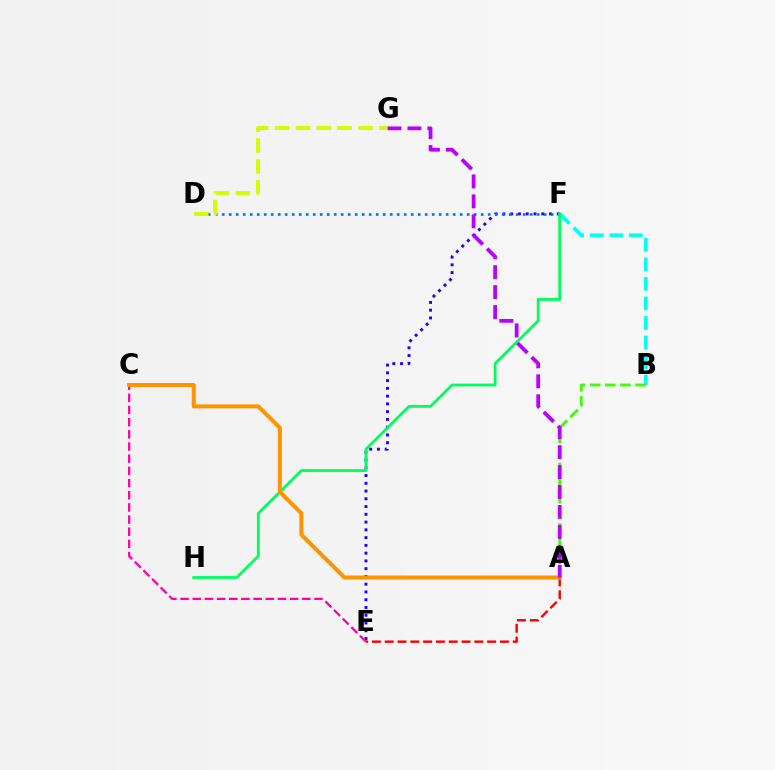{('B', 'F'): [{'color': '#00fff6', 'line_style': 'dashed', 'thickness': 2.65}], ('E', 'F'): [{'color': '#2500ff', 'line_style': 'dotted', 'thickness': 2.11}], ('A', 'B'): [{'color': '#3dff00', 'line_style': 'dashed', 'thickness': 2.05}], ('A', 'E'): [{'color': '#ff0000', 'line_style': 'dashed', 'thickness': 1.74}], ('D', 'F'): [{'color': '#0074ff', 'line_style': 'dotted', 'thickness': 1.9}], ('D', 'G'): [{'color': '#d1ff00', 'line_style': 'dashed', 'thickness': 2.83}], ('C', 'E'): [{'color': '#ff00ac', 'line_style': 'dashed', 'thickness': 1.65}], ('F', 'H'): [{'color': '#00ff5c', 'line_style': 'solid', 'thickness': 2.01}], ('A', 'C'): [{'color': '#ff9400', 'line_style': 'solid', 'thickness': 2.89}], ('A', 'G'): [{'color': '#b900ff', 'line_style': 'dashed', 'thickness': 2.71}]}